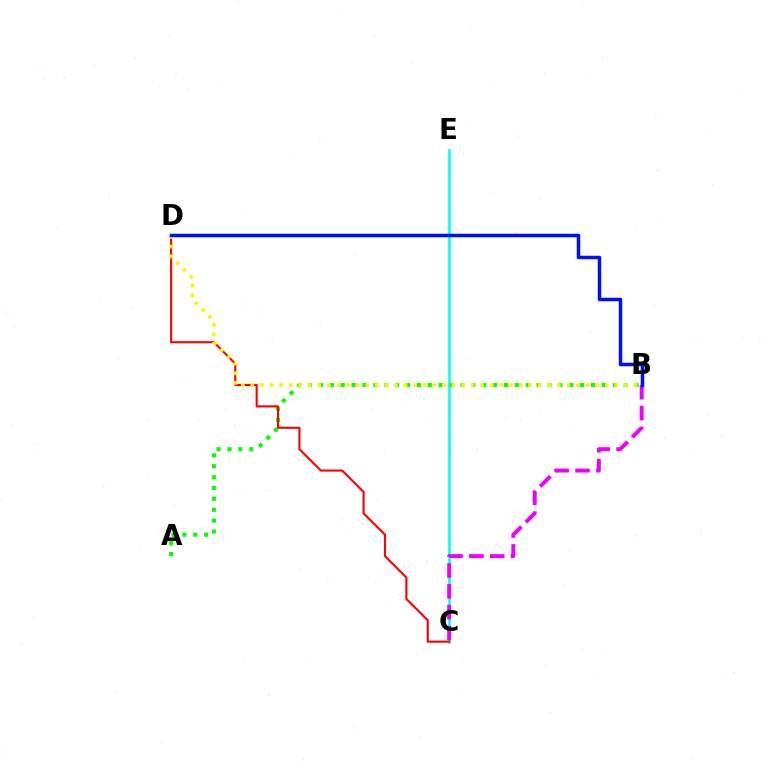{('C', 'E'): [{'color': '#00fff6', 'line_style': 'solid', 'thickness': 1.88}], ('B', 'C'): [{'color': '#ee00ff', 'line_style': 'dashed', 'thickness': 2.83}], ('A', 'B'): [{'color': '#08ff00', 'line_style': 'dotted', 'thickness': 2.96}], ('C', 'D'): [{'color': '#ff0000', 'line_style': 'solid', 'thickness': 1.53}], ('B', 'D'): [{'color': '#fcf500', 'line_style': 'dotted', 'thickness': 2.6}, {'color': '#0010ff', 'line_style': 'solid', 'thickness': 2.52}]}